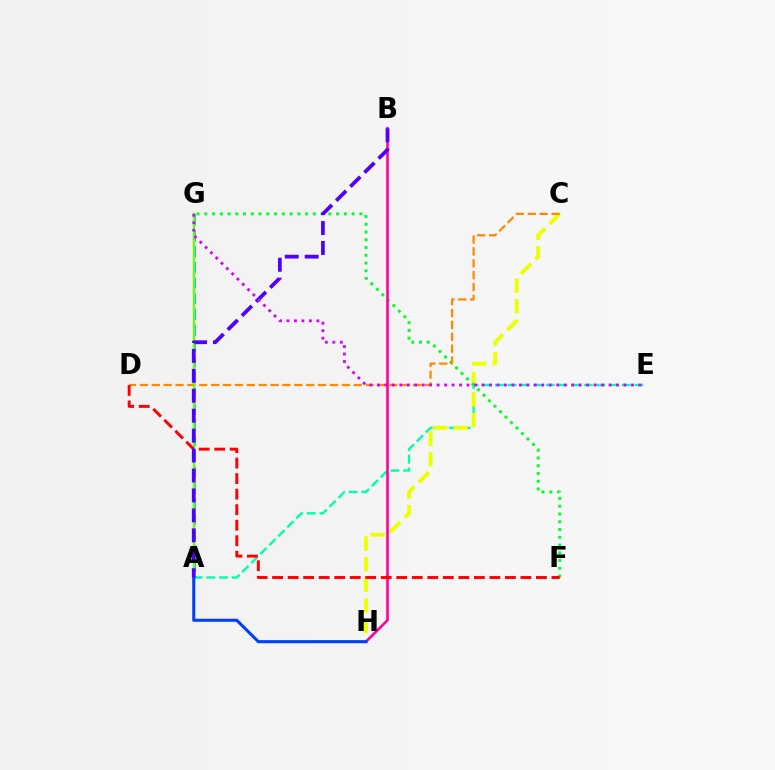{('A', 'E'): [{'color': '#00ffaf', 'line_style': 'dashed', 'thickness': 1.72}], ('C', 'H'): [{'color': '#eeff00', 'line_style': 'dashed', 'thickness': 2.8}], ('F', 'G'): [{'color': '#00ff27', 'line_style': 'dotted', 'thickness': 2.11}], ('C', 'D'): [{'color': '#ff8800', 'line_style': 'dashed', 'thickness': 1.61}], ('A', 'G'): [{'color': '#00c7ff', 'line_style': 'dashed', 'thickness': 2.14}, {'color': '#66ff00', 'line_style': 'solid', 'thickness': 1.7}], ('B', 'H'): [{'color': '#ff00a0', 'line_style': 'solid', 'thickness': 1.88}], ('A', 'H'): [{'color': '#003fff', 'line_style': 'solid', 'thickness': 2.22}], ('D', 'F'): [{'color': '#ff0000', 'line_style': 'dashed', 'thickness': 2.11}], ('A', 'B'): [{'color': '#4f00ff', 'line_style': 'dashed', 'thickness': 2.71}], ('E', 'G'): [{'color': '#d600ff', 'line_style': 'dotted', 'thickness': 2.03}]}